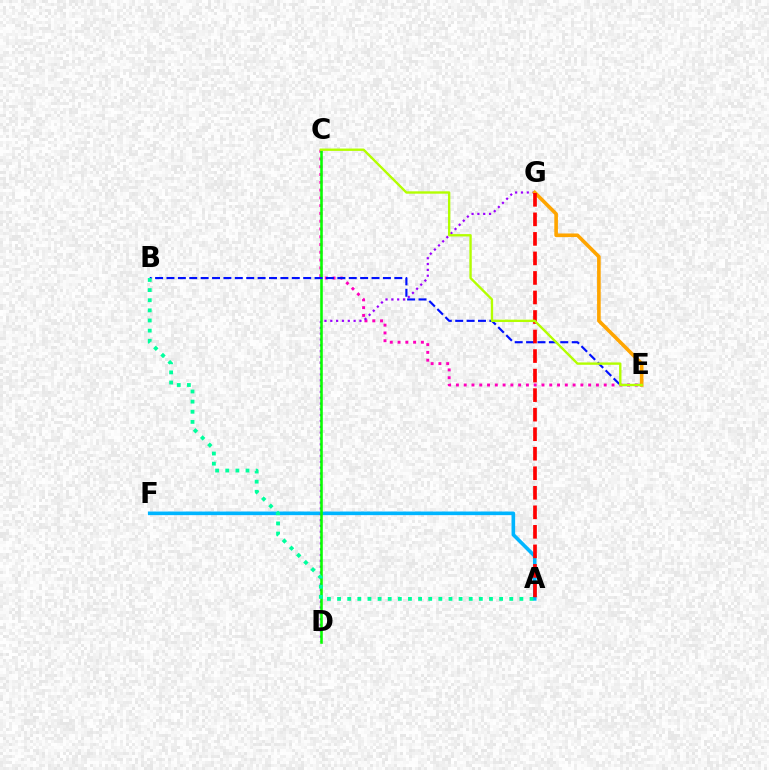{('A', 'F'): [{'color': '#00b5ff', 'line_style': 'solid', 'thickness': 2.6}], ('C', 'E'): [{'color': '#ff00bd', 'line_style': 'dotted', 'thickness': 2.11}, {'color': '#b3ff00', 'line_style': 'solid', 'thickness': 1.71}], ('D', 'G'): [{'color': '#9b00ff', 'line_style': 'dotted', 'thickness': 1.58}], ('C', 'D'): [{'color': '#08ff00', 'line_style': 'solid', 'thickness': 1.86}], ('B', 'E'): [{'color': '#0010ff', 'line_style': 'dashed', 'thickness': 1.55}], ('E', 'G'): [{'color': '#ffa500', 'line_style': 'solid', 'thickness': 2.61}], ('A', 'B'): [{'color': '#00ff9d', 'line_style': 'dotted', 'thickness': 2.75}], ('A', 'G'): [{'color': '#ff0000', 'line_style': 'dashed', 'thickness': 2.65}]}